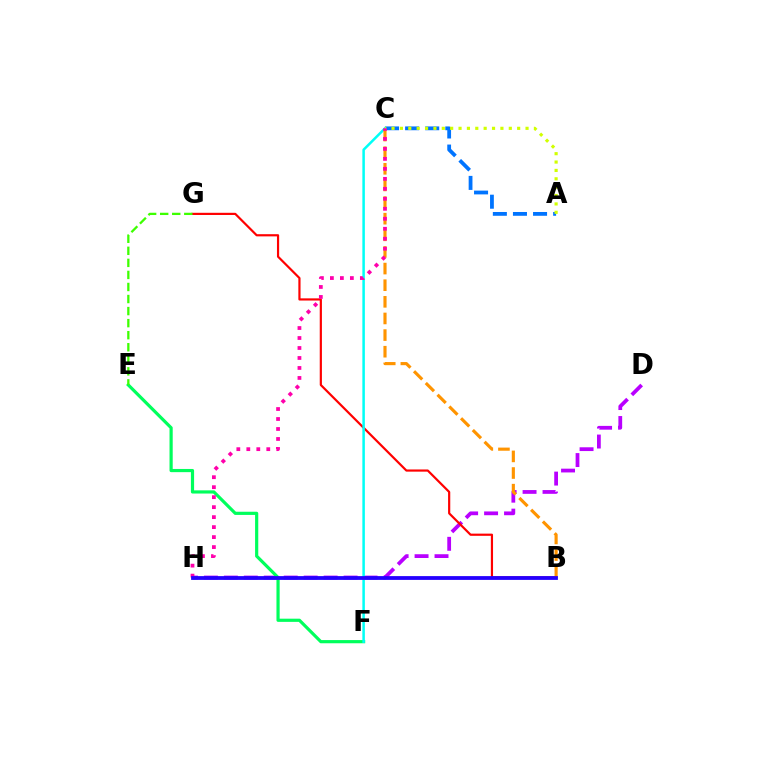{('D', 'H'): [{'color': '#b900ff', 'line_style': 'dashed', 'thickness': 2.71}], ('B', 'G'): [{'color': '#ff0000', 'line_style': 'solid', 'thickness': 1.58}], ('A', 'C'): [{'color': '#0074ff', 'line_style': 'dashed', 'thickness': 2.73}, {'color': '#d1ff00', 'line_style': 'dotted', 'thickness': 2.28}], ('E', 'F'): [{'color': '#00ff5c', 'line_style': 'solid', 'thickness': 2.3}], ('C', 'F'): [{'color': '#00fff6', 'line_style': 'solid', 'thickness': 1.81}], ('B', 'C'): [{'color': '#ff9400', 'line_style': 'dashed', 'thickness': 2.26}], ('C', 'H'): [{'color': '#ff00ac', 'line_style': 'dotted', 'thickness': 2.71}], ('B', 'H'): [{'color': '#2500ff', 'line_style': 'solid', 'thickness': 2.73}], ('E', 'G'): [{'color': '#3dff00', 'line_style': 'dashed', 'thickness': 1.64}]}